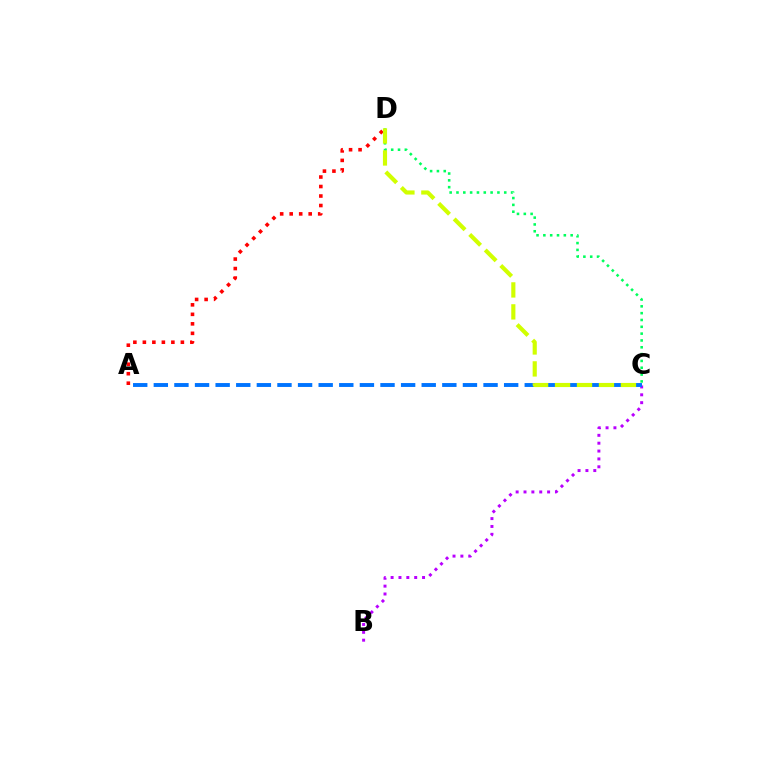{('A', 'D'): [{'color': '#ff0000', 'line_style': 'dotted', 'thickness': 2.58}], ('B', 'C'): [{'color': '#b900ff', 'line_style': 'dotted', 'thickness': 2.14}], ('A', 'C'): [{'color': '#0074ff', 'line_style': 'dashed', 'thickness': 2.8}], ('C', 'D'): [{'color': '#00ff5c', 'line_style': 'dotted', 'thickness': 1.85}, {'color': '#d1ff00', 'line_style': 'dashed', 'thickness': 2.98}]}